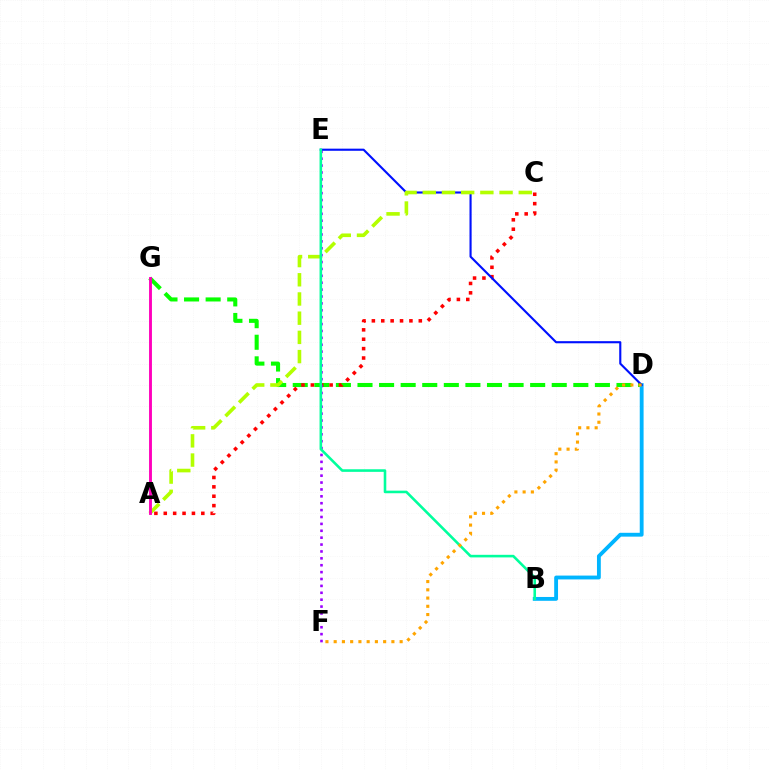{('D', 'G'): [{'color': '#08ff00', 'line_style': 'dashed', 'thickness': 2.93}], ('B', 'D'): [{'color': '#00b5ff', 'line_style': 'solid', 'thickness': 2.76}], ('A', 'C'): [{'color': '#ff0000', 'line_style': 'dotted', 'thickness': 2.55}, {'color': '#b3ff00', 'line_style': 'dashed', 'thickness': 2.61}], ('E', 'F'): [{'color': '#9b00ff', 'line_style': 'dotted', 'thickness': 1.87}], ('D', 'E'): [{'color': '#0010ff', 'line_style': 'solid', 'thickness': 1.53}], ('B', 'E'): [{'color': '#00ff9d', 'line_style': 'solid', 'thickness': 1.86}], ('D', 'F'): [{'color': '#ffa500', 'line_style': 'dotted', 'thickness': 2.24}], ('A', 'G'): [{'color': '#ff00bd', 'line_style': 'solid', 'thickness': 2.07}]}